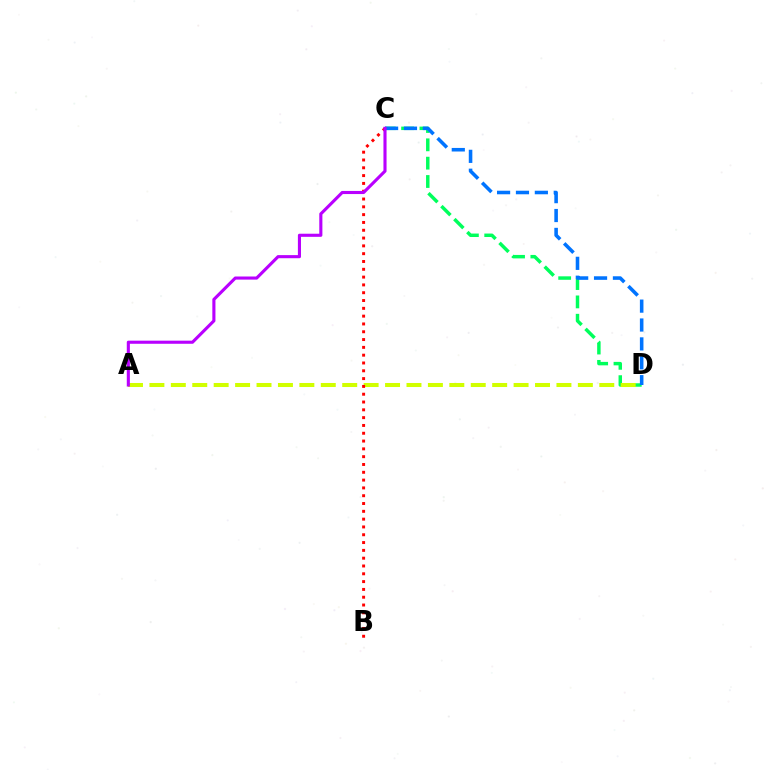{('C', 'D'): [{'color': '#00ff5c', 'line_style': 'dashed', 'thickness': 2.49}, {'color': '#0074ff', 'line_style': 'dashed', 'thickness': 2.57}], ('A', 'D'): [{'color': '#d1ff00', 'line_style': 'dashed', 'thickness': 2.91}], ('B', 'C'): [{'color': '#ff0000', 'line_style': 'dotted', 'thickness': 2.12}], ('A', 'C'): [{'color': '#b900ff', 'line_style': 'solid', 'thickness': 2.24}]}